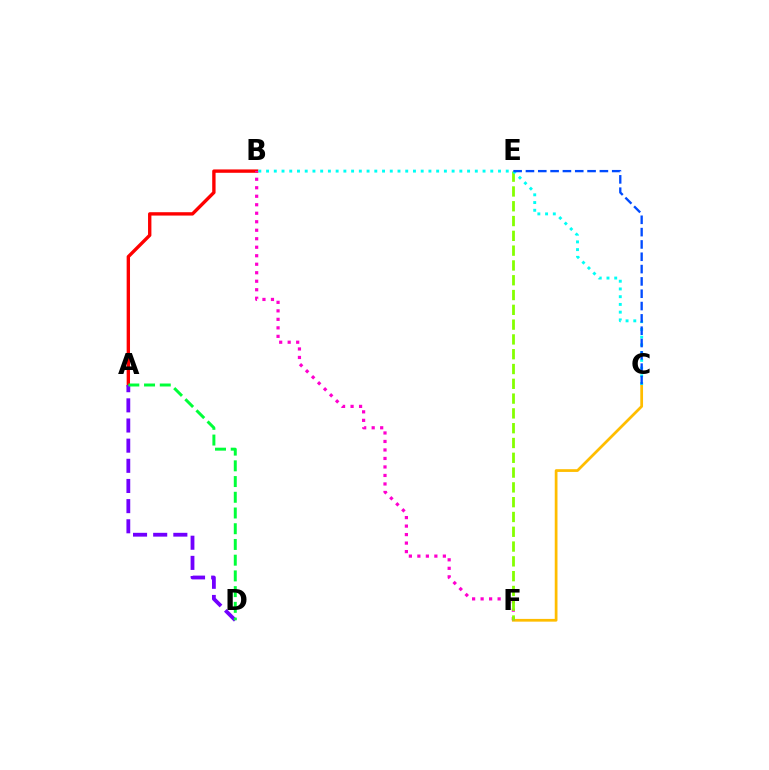{('A', 'B'): [{'color': '#ff0000', 'line_style': 'solid', 'thickness': 2.42}], ('C', 'F'): [{'color': '#ffbd00', 'line_style': 'solid', 'thickness': 1.97}], ('A', 'D'): [{'color': '#7200ff', 'line_style': 'dashed', 'thickness': 2.74}, {'color': '#00ff39', 'line_style': 'dashed', 'thickness': 2.14}], ('B', 'F'): [{'color': '#ff00cf', 'line_style': 'dotted', 'thickness': 2.31}], ('E', 'F'): [{'color': '#84ff00', 'line_style': 'dashed', 'thickness': 2.01}], ('B', 'C'): [{'color': '#00fff6', 'line_style': 'dotted', 'thickness': 2.1}], ('C', 'E'): [{'color': '#004bff', 'line_style': 'dashed', 'thickness': 1.67}]}